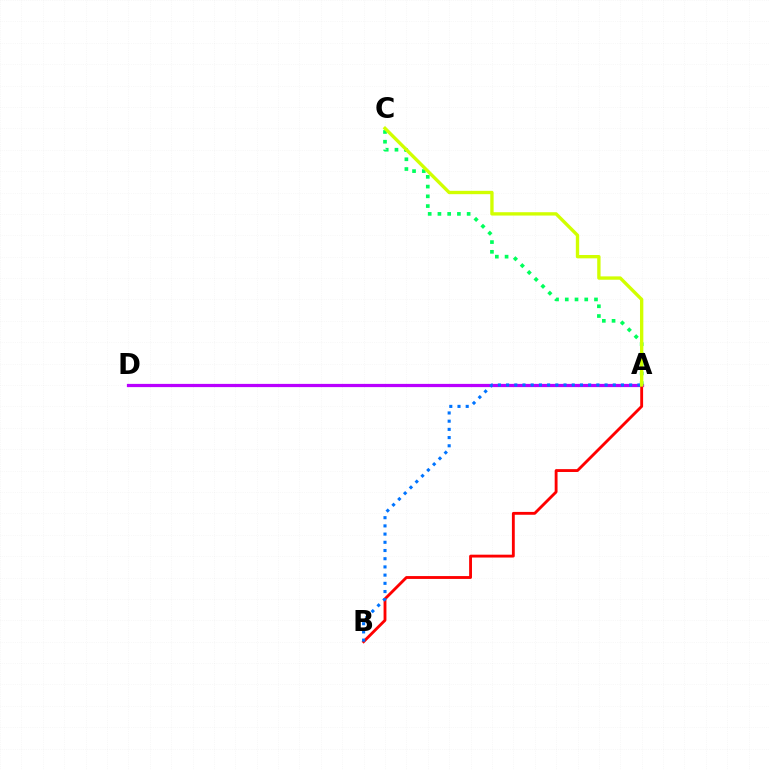{('A', 'D'): [{'color': '#b900ff', 'line_style': 'solid', 'thickness': 2.32}], ('A', 'B'): [{'color': '#ff0000', 'line_style': 'solid', 'thickness': 2.05}, {'color': '#0074ff', 'line_style': 'dotted', 'thickness': 2.23}], ('A', 'C'): [{'color': '#00ff5c', 'line_style': 'dotted', 'thickness': 2.65}, {'color': '#d1ff00', 'line_style': 'solid', 'thickness': 2.41}]}